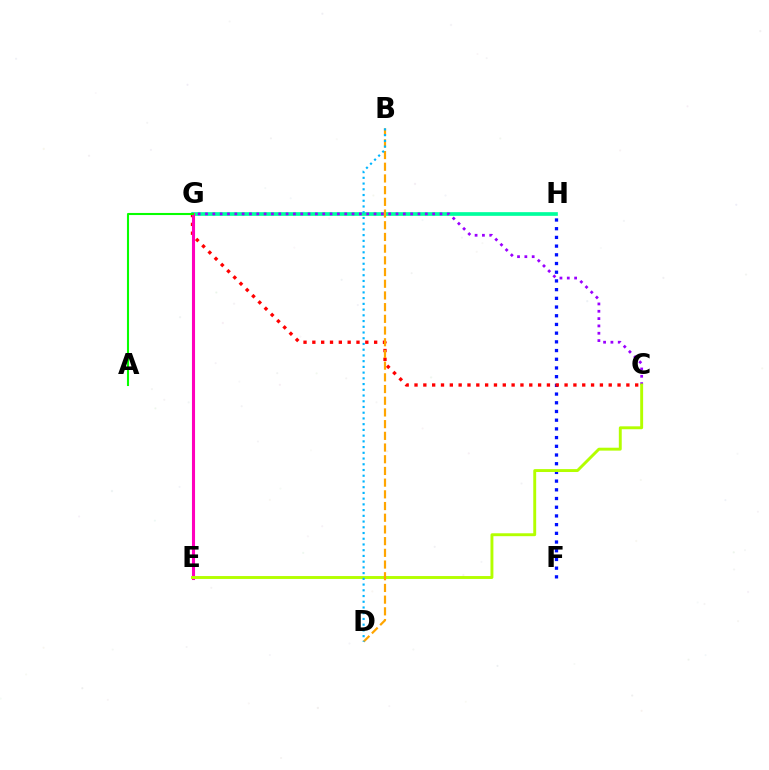{('F', 'H'): [{'color': '#0010ff', 'line_style': 'dotted', 'thickness': 2.36}], ('G', 'H'): [{'color': '#00ff9d', 'line_style': 'solid', 'thickness': 2.65}], ('C', 'G'): [{'color': '#9b00ff', 'line_style': 'dotted', 'thickness': 1.99}, {'color': '#ff0000', 'line_style': 'dotted', 'thickness': 2.4}], ('E', 'G'): [{'color': '#ff00bd', 'line_style': 'solid', 'thickness': 2.22}], ('A', 'G'): [{'color': '#08ff00', 'line_style': 'solid', 'thickness': 1.51}], ('C', 'E'): [{'color': '#b3ff00', 'line_style': 'solid', 'thickness': 2.09}], ('B', 'D'): [{'color': '#ffa500', 'line_style': 'dashed', 'thickness': 1.59}, {'color': '#00b5ff', 'line_style': 'dotted', 'thickness': 1.56}]}